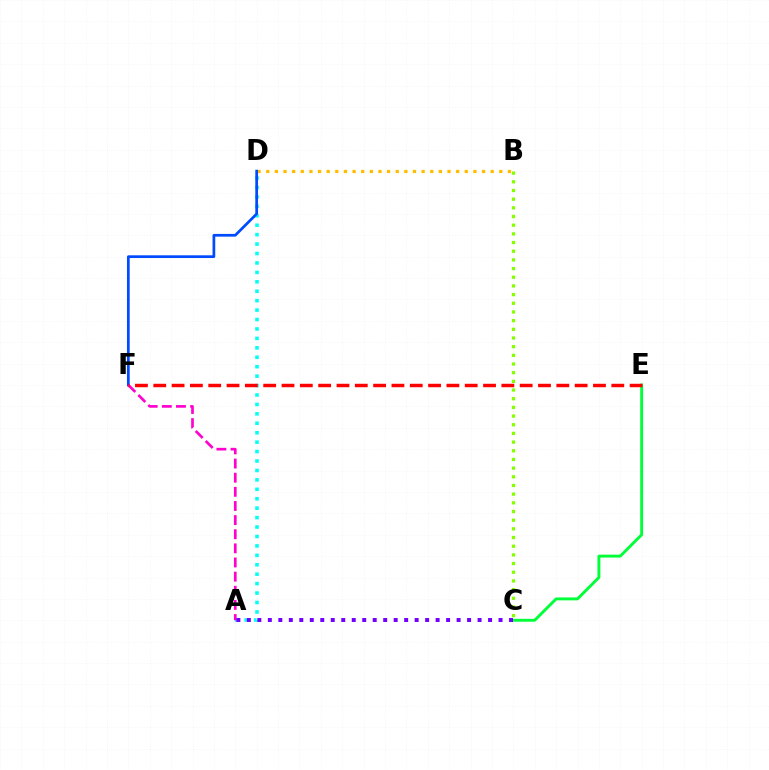{('A', 'D'): [{'color': '#00fff6', 'line_style': 'dotted', 'thickness': 2.56}], ('B', 'D'): [{'color': '#ffbd00', 'line_style': 'dotted', 'thickness': 2.35}], ('C', 'E'): [{'color': '#00ff39', 'line_style': 'solid', 'thickness': 2.1}], ('D', 'F'): [{'color': '#004bff', 'line_style': 'solid', 'thickness': 1.97}], ('A', 'F'): [{'color': '#ff00cf', 'line_style': 'dashed', 'thickness': 1.92}], ('B', 'C'): [{'color': '#84ff00', 'line_style': 'dotted', 'thickness': 2.36}], ('A', 'C'): [{'color': '#7200ff', 'line_style': 'dotted', 'thickness': 2.85}], ('E', 'F'): [{'color': '#ff0000', 'line_style': 'dashed', 'thickness': 2.49}]}